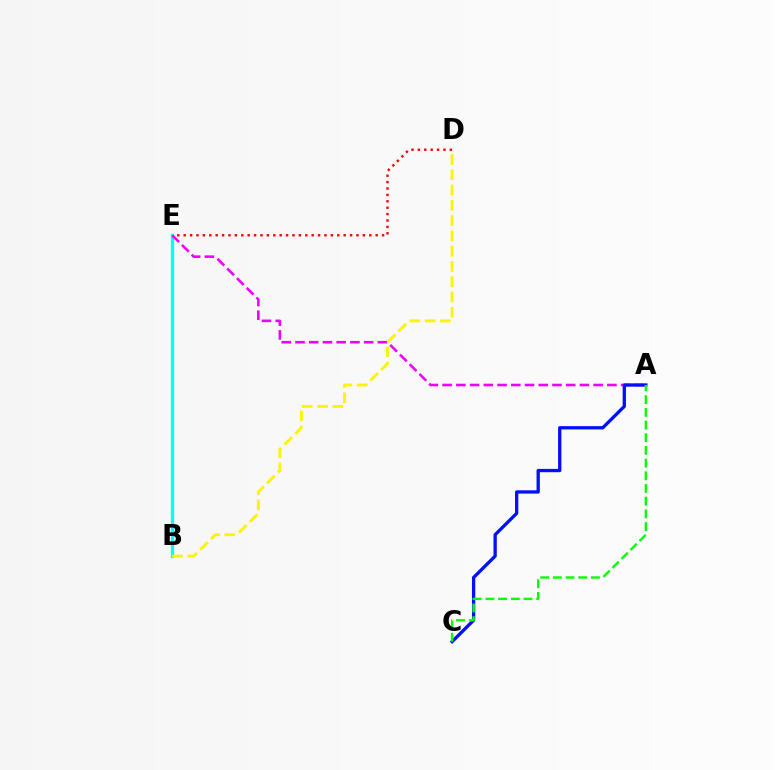{('D', 'E'): [{'color': '#ff0000', 'line_style': 'dotted', 'thickness': 1.74}], ('B', 'E'): [{'color': '#00fff6', 'line_style': 'solid', 'thickness': 2.35}], ('A', 'E'): [{'color': '#ee00ff', 'line_style': 'dashed', 'thickness': 1.87}], ('A', 'C'): [{'color': '#0010ff', 'line_style': 'solid', 'thickness': 2.37}, {'color': '#08ff00', 'line_style': 'dashed', 'thickness': 1.72}], ('B', 'D'): [{'color': '#fcf500', 'line_style': 'dashed', 'thickness': 2.08}]}